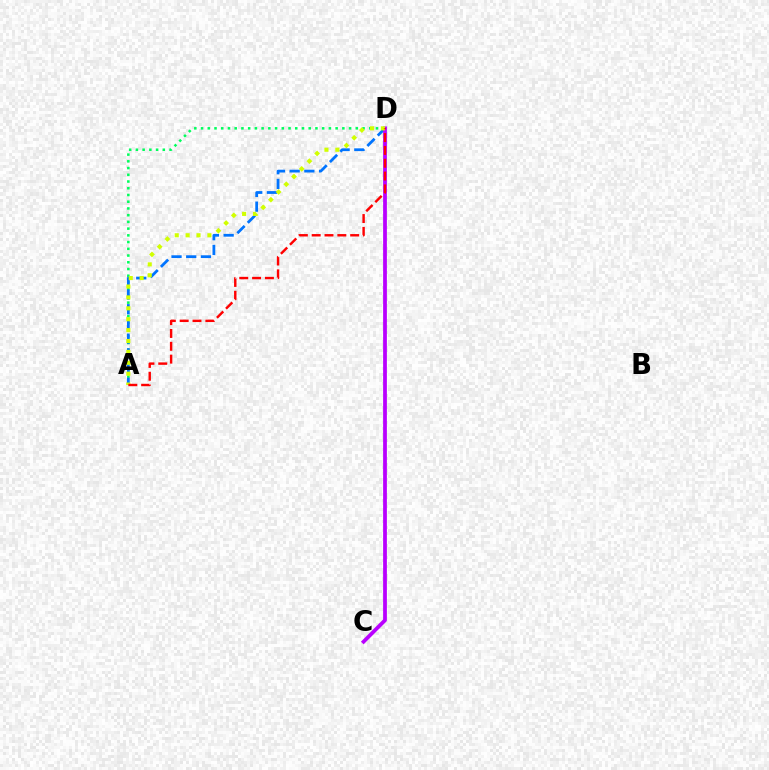{('A', 'D'): [{'color': '#00ff5c', 'line_style': 'dotted', 'thickness': 1.83}, {'color': '#0074ff', 'line_style': 'dashed', 'thickness': 2.0}, {'color': '#d1ff00', 'line_style': 'dotted', 'thickness': 2.96}, {'color': '#ff0000', 'line_style': 'dashed', 'thickness': 1.74}], ('C', 'D'): [{'color': '#b900ff', 'line_style': 'solid', 'thickness': 2.71}]}